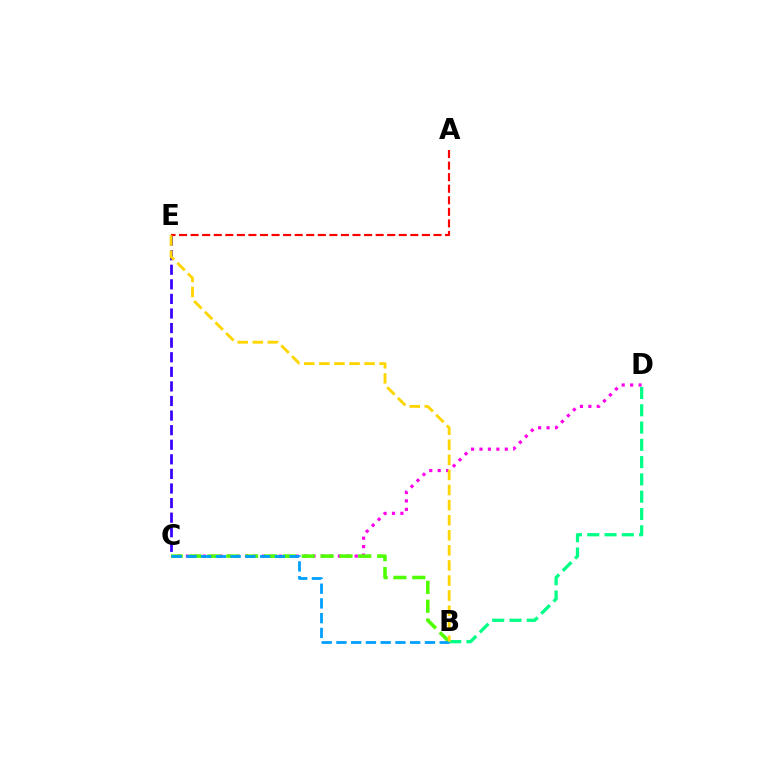{('C', 'E'): [{'color': '#3700ff', 'line_style': 'dashed', 'thickness': 1.98}], ('C', 'D'): [{'color': '#ff00ed', 'line_style': 'dotted', 'thickness': 2.29}], ('B', 'C'): [{'color': '#4fff00', 'line_style': 'dashed', 'thickness': 2.56}, {'color': '#009eff', 'line_style': 'dashed', 'thickness': 2.0}], ('B', 'D'): [{'color': '#00ff86', 'line_style': 'dashed', 'thickness': 2.35}], ('A', 'E'): [{'color': '#ff0000', 'line_style': 'dashed', 'thickness': 1.57}], ('B', 'E'): [{'color': '#ffd500', 'line_style': 'dashed', 'thickness': 2.05}]}